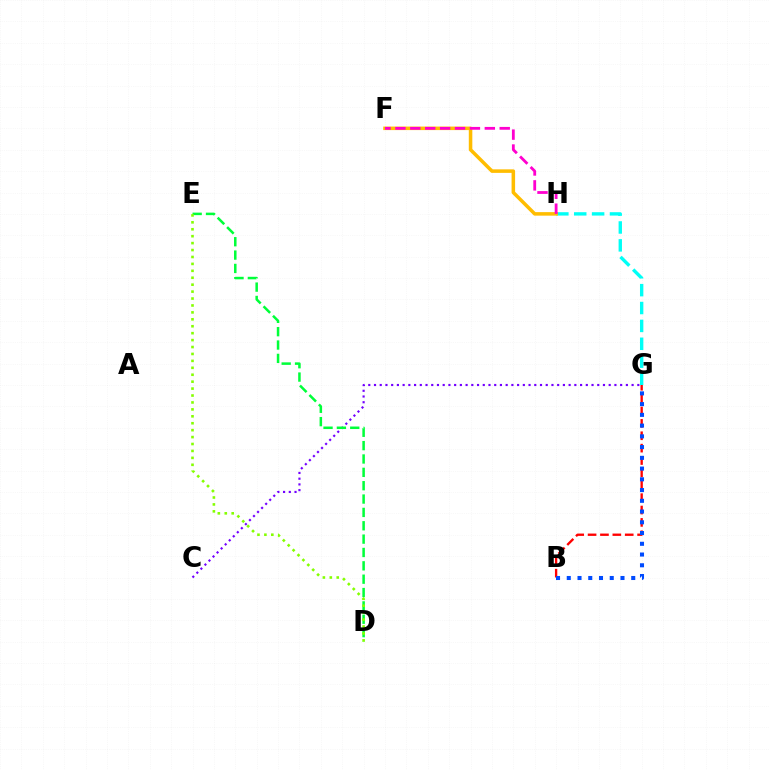{('B', 'G'): [{'color': '#ff0000', 'line_style': 'dashed', 'thickness': 1.68}, {'color': '#004bff', 'line_style': 'dotted', 'thickness': 2.92}], ('C', 'G'): [{'color': '#7200ff', 'line_style': 'dotted', 'thickness': 1.56}], ('D', 'E'): [{'color': '#00ff39', 'line_style': 'dashed', 'thickness': 1.81}, {'color': '#84ff00', 'line_style': 'dotted', 'thickness': 1.88}], ('G', 'H'): [{'color': '#00fff6', 'line_style': 'dashed', 'thickness': 2.43}], ('F', 'H'): [{'color': '#ffbd00', 'line_style': 'solid', 'thickness': 2.54}, {'color': '#ff00cf', 'line_style': 'dashed', 'thickness': 2.02}]}